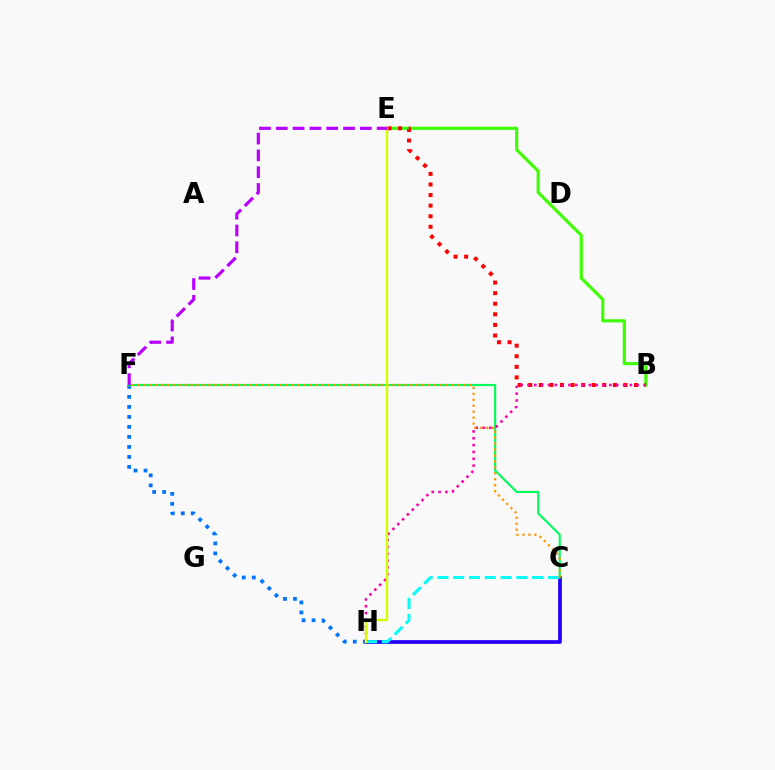{('C', 'H'): [{'color': '#2500ff', 'line_style': 'solid', 'thickness': 2.66}, {'color': '#00fff6', 'line_style': 'dashed', 'thickness': 2.14}], ('F', 'H'): [{'color': '#0074ff', 'line_style': 'dotted', 'thickness': 2.72}], ('C', 'F'): [{'color': '#00ff5c', 'line_style': 'solid', 'thickness': 1.54}, {'color': '#ff9400', 'line_style': 'dotted', 'thickness': 1.61}], ('B', 'E'): [{'color': '#3dff00', 'line_style': 'solid', 'thickness': 2.26}, {'color': '#ff0000', 'line_style': 'dotted', 'thickness': 2.87}], ('B', 'H'): [{'color': '#ff00ac', 'line_style': 'dotted', 'thickness': 1.86}], ('E', 'H'): [{'color': '#d1ff00', 'line_style': 'solid', 'thickness': 1.7}], ('E', 'F'): [{'color': '#b900ff', 'line_style': 'dashed', 'thickness': 2.28}]}